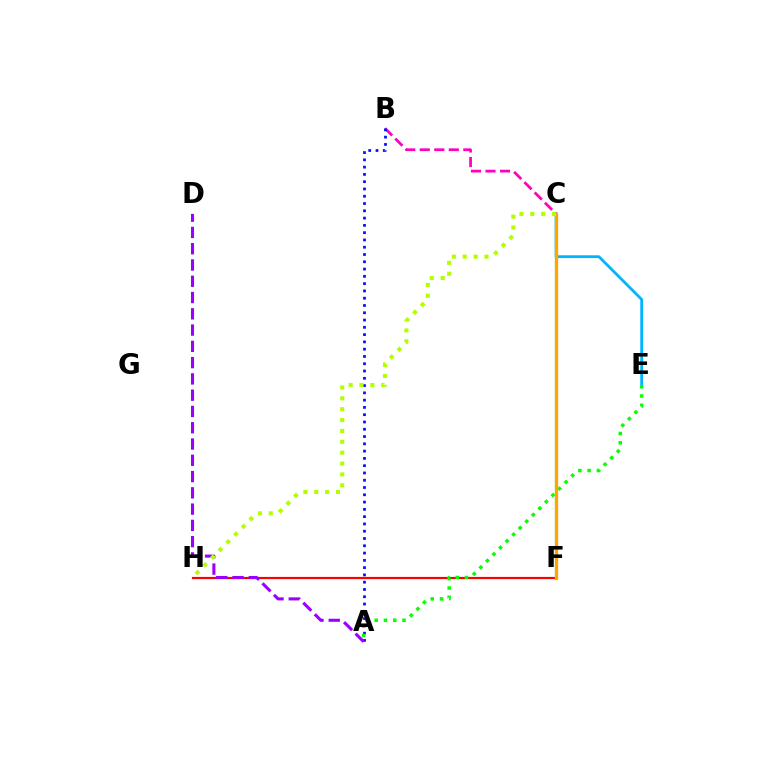{('C', 'E'): [{'color': '#00b5ff', 'line_style': 'solid', 'thickness': 2.01}], ('B', 'C'): [{'color': '#ff00bd', 'line_style': 'dashed', 'thickness': 1.97}], ('A', 'B'): [{'color': '#0010ff', 'line_style': 'dotted', 'thickness': 1.98}], ('F', 'H'): [{'color': '#ff0000', 'line_style': 'solid', 'thickness': 1.57}], ('A', 'E'): [{'color': '#08ff00', 'line_style': 'dotted', 'thickness': 2.52}], ('C', 'F'): [{'color': '#00ff9d', 'line_style': 'solid', 'thickness': 1.53}, {'color': '#ffa500', 'line_style': 'solid', 'thickness': 2.37}], ('A', 'D'): [{'color': '#9b00ff', 'line_style': 'dashed', 'thickness': 2.21}], ('C', 'H'): [{'color': '#b3ff00', 'line_style': 'dotted', 'thickness': 2.95}]}